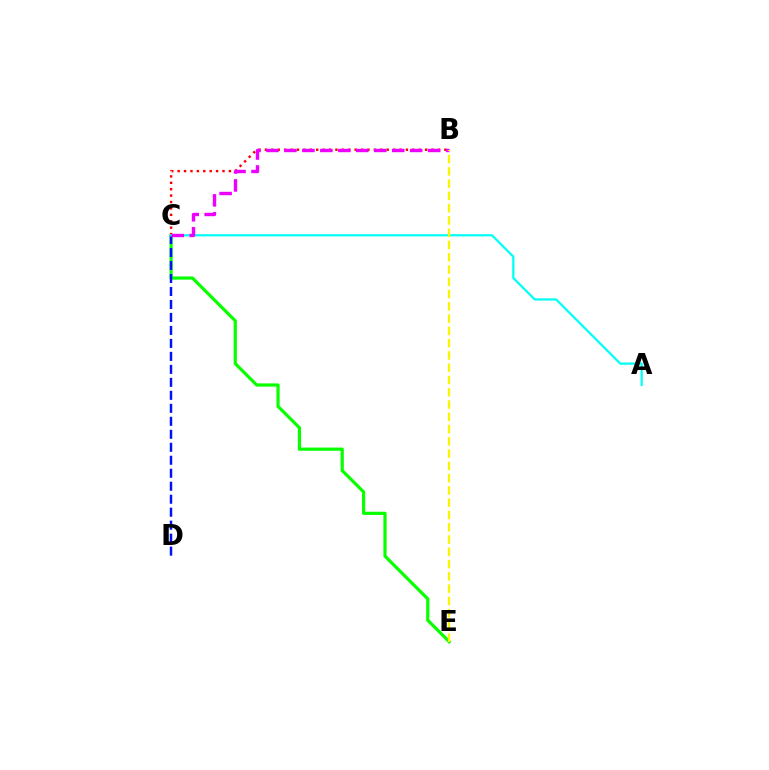{('C', 'E'): [{'color': '#08ff00', 'line_style': 'solid', 'thickness': 2.3}], ('C', 'D'): [{'color': '#0010ff', 'line_style': 'dashed', 'thickness': 1.76}], ('B', 'C'): [{'color': '#ff0000', 'line_style': 'dotted', 'thickness': 1.74}, {'color': '#ee00ff', 'line_style': 'dashed', 'thickness': 2.44}], ('A', 'C'): [{'color': '#00fff6', 'line_style': 'solid', 'thickness': 1.61}], ('B', 'E'): [{'color': '#fcf500', 'line_style': 'dashed', 'thickness': 1.67}]}